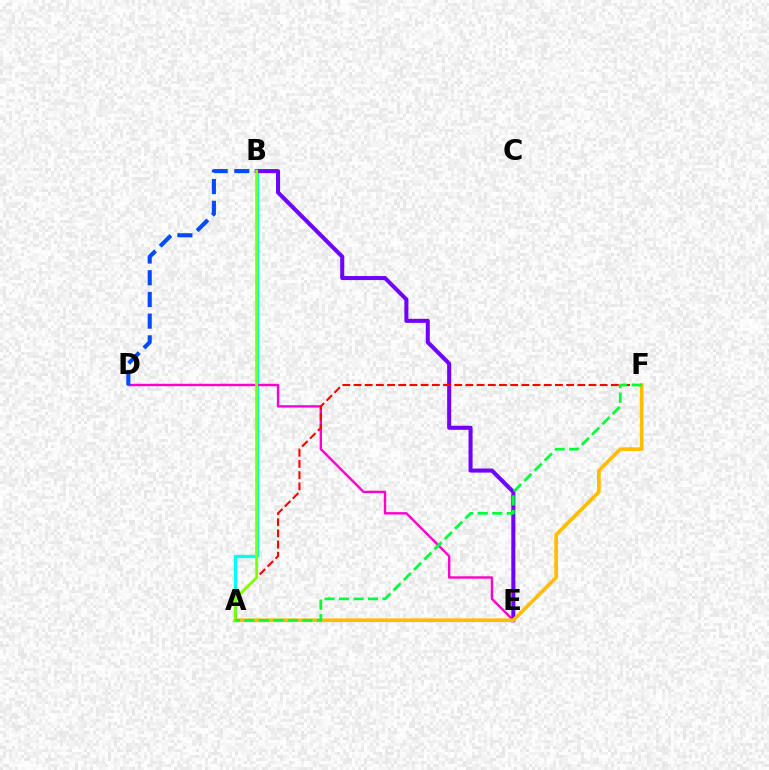{('A', 'B'): [{'color': '#00fff6', 'line_style': 'solid', 'thickness': 2.4}, {'color': '#84ff00', 'line_style': 'solid', 'thickness': 2.06}], ('D', 'E'): [{'color': '#ff00cf', 'line_style': 'solid', 'thickness': 1.74}], ('B', 'E'): [{'color': '#7200ff', 'line_style': 'solid', 'thickness': 2.91}], ('A', 'F'): [{'color': '#ffbd00', 'line_style': 'solid', 'thickness': 2.64}, {'color': '#ff0000', 'line_style': 'dashed', 'thickness': 1.52}, {'color': '#00ff39', 'line_style': 'dashed', 'thickness': 1.97}], ('B', 'D'): [{'color': '#004bff', 'line_style': 'dashed', 'thickness': 2.95}]}